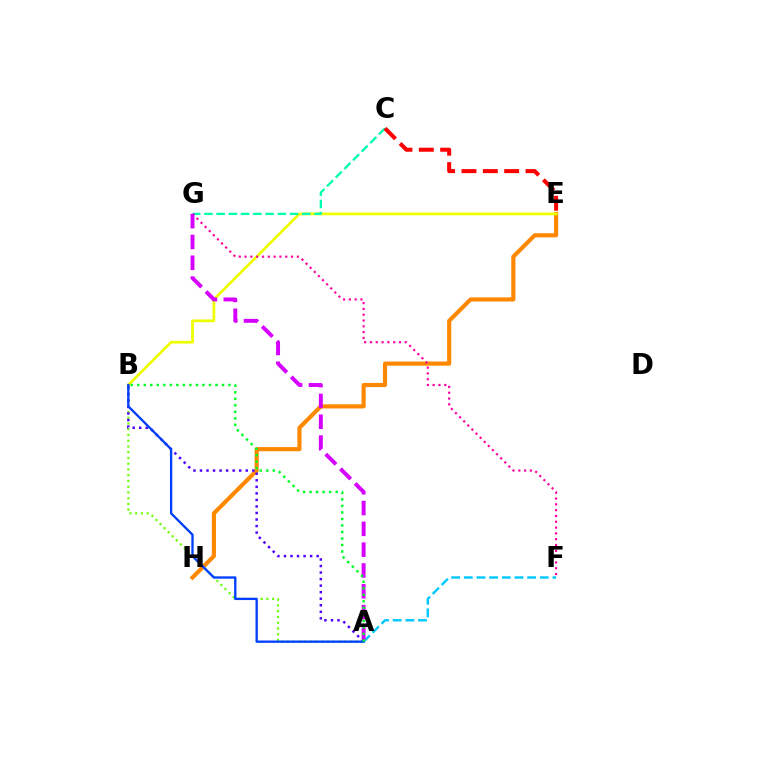{('E', 'H'): [{'color': '#ff8800', 'line_style': 'solid', 'thickness': 2.98}], ('A', 'B'): [{'color': '#66ff00', 'line_style': 'dotted', 'thickness': 1.56}, {'color': '#4f00ff', 'line_style': 'dotted', 'thickness': 1.78}, {'color': '#003fff', 'line_style': 'solid', 'thickness': 1.68}, {'color': '#00ff27', 'line_style': 'dotted', 'thickness': 1.77}], ('B', 'E'): [{'color': '#eeff00', 'line_style': 'solid', 'thickness': 1.98}], ('C', 'G'): [{'color': '#00ffaf', 'line_style': 'dashed', 'thickness': 1.66}], ('A', 'F'): [{'color': '#00c7ff', 'line_style': 'dashed', 'thickness': 1.72}], ('F', 'G'): [{'color': '#ff00a0', 'line_style': 'dotted', 'thickness': 1.58}], ('A', 'G'): [{'color': '#d600ff', 'line_style': 'dashed', 'thickness': 2.83}], ('C', 'E'): [{'color': '#ff0000', 'line_style': 'dashed', 'thickness': 2.9}]}